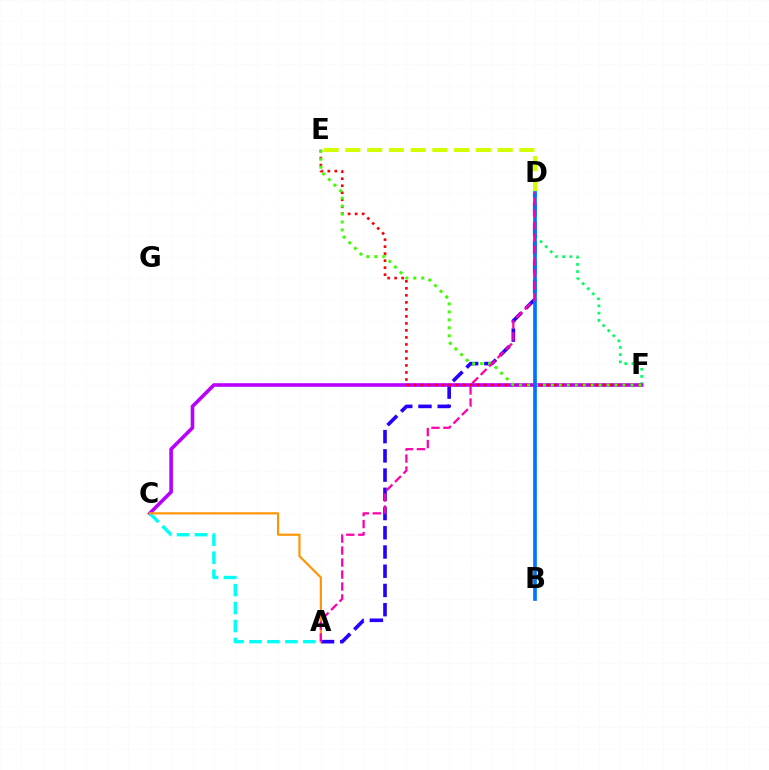{('A', 'D'): [{'color': '#2500ff', 'line_style': 'dashed', 'thickness': 2.61}, {'color': '#ff00ac', 'line_style': 'dashed', 'thickness': 1.63}], ('D', 'F'): [{'color': '#00ff5c', 'line_style': 'dotted', 'thickness': 1.96}], ('C', 'F'): [{'color': '#b900ff', 'line_style': 'solid', 'thickness': 2.59}], ('E', 'F'): [{'color': '#ff0000', 'line_style': 'dotted', 'thickness': 1.9}, {'color': '#3dff00', 'line_style': 'dotted', 'thickness': 2.16}], ('A', 'C'): [{'color': '#00fff6', 'line_style': 'dashed', 'thickness': 2.44}, {'color': '#ff9400', 'line_style': 'solid', 'thickness': 1.55}], ('D', 'E'): [{'color': '#d1ff00', 'line_style': 'dashed', 'thickness': 2.96}], ('B', 'D'): [{'color': '#0074ff', 'line_style': 'solid', 'thickness': 2.65}]}